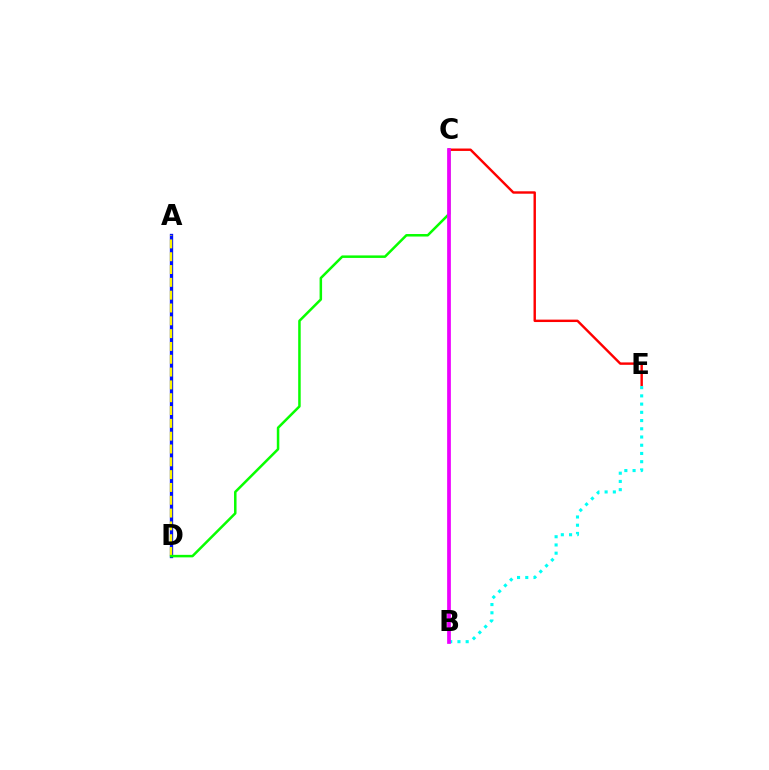{('C', 'E'): [{'color': '#ff0000', 'line_style': 'solid', 'thickness': 1.74}], ('A', 'D'): [{'color': '#0010ff', 'line_style': 'solid', 'thickness': 2.39}, {'color': '#fcf500', 'line_style': 'dashed', 'thickness': 1.74}], ('C', 'D'): [{'color': '#08ff00', 'line_style': 'solid', 'thickness': 1.81}], ('B', 'E'): [{'color': '#00fff6', 'line_style': 'dotted', 'thickness': 2.23}], ('B', 'C'): [{'color': '#ee00ff', 'line_style': 'solid', 'thickness': 2.69}]}